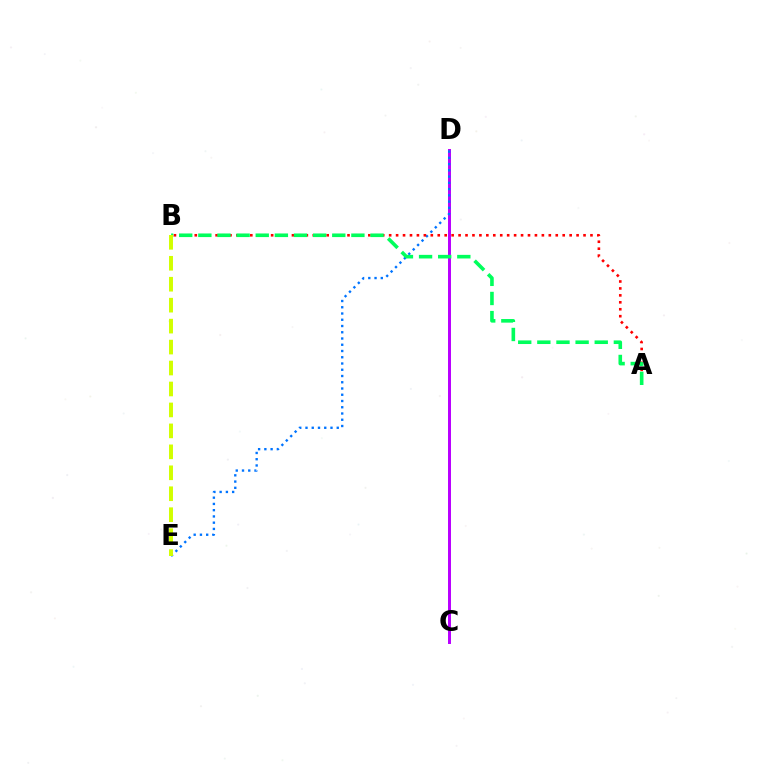{('C', 'D'): [{'color': '#b900ff', 'line_style': 'solid', 'thickness': 2.14}], ('D', 'E'): [{'color': '#0074ff', 'line_style': 'dotted', 'thickness': 1.7}], ('A', 'B'): [{'color': '#ff0000', 'line_style': 'dotted', 'thickness': 1.89}, {'color': '#00ff5c', 'line_style': 'dashed', 'thickness': 2.6}], ('B', 'E'): [{'color': '#d1ff00', 'line_style': 'dashed', 'thickness': 2.85}]}